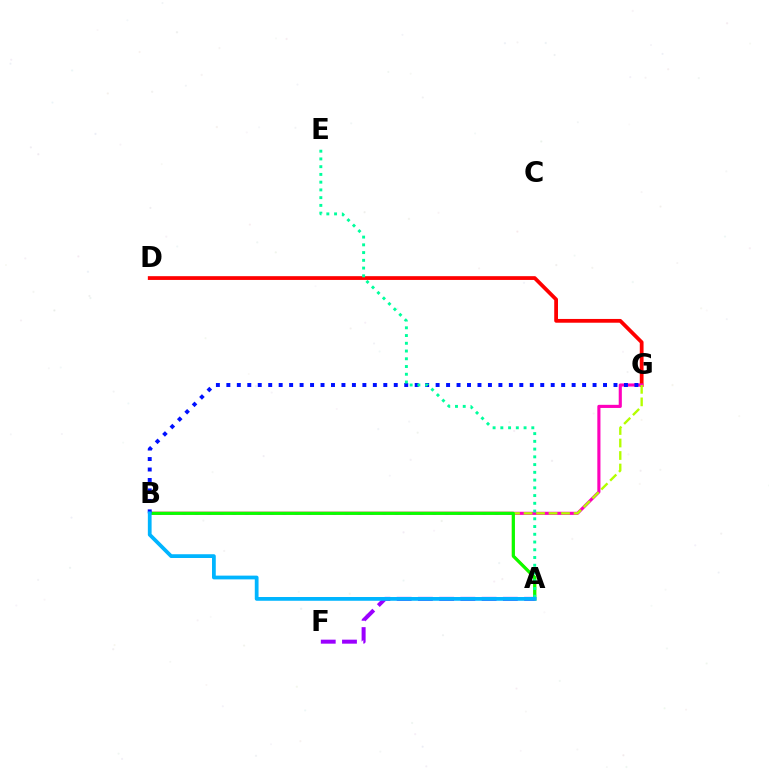{('D', 'G'): [{'color': '#ff0000', 'line_style': 'solid', 'thickness': 2.71}], ('A', 'B'): [{'color': '#ffa500', 'line_style': 'solid', 'thickness': 2.18}, {'color': '#08ff00', 'line_style': 'solid', 'thickness': 2.22}, {'color': '#00b5ff', 'line_style': 'solid', 'thickness': 2.71}], ('B', 'G'): [{'color': '#ff00bd', 'line_style': 'solid', 'thickness': 2.25}, {'color': '#b3ff00', 'line_style': 'dashed', 'thickness': 1.7}, {'color': '#0010ff', 'line_style': 'dotted', 'thickness': 2.84}], ('A', 'F'): [{'color': '#9b00ff', 'line_style': 'dashed', 'thickness': 2.88}], ('A', 'E'): [{'color': '#00ff9d', 'line_style': 'dotted', 'thickness': 2.1}]}